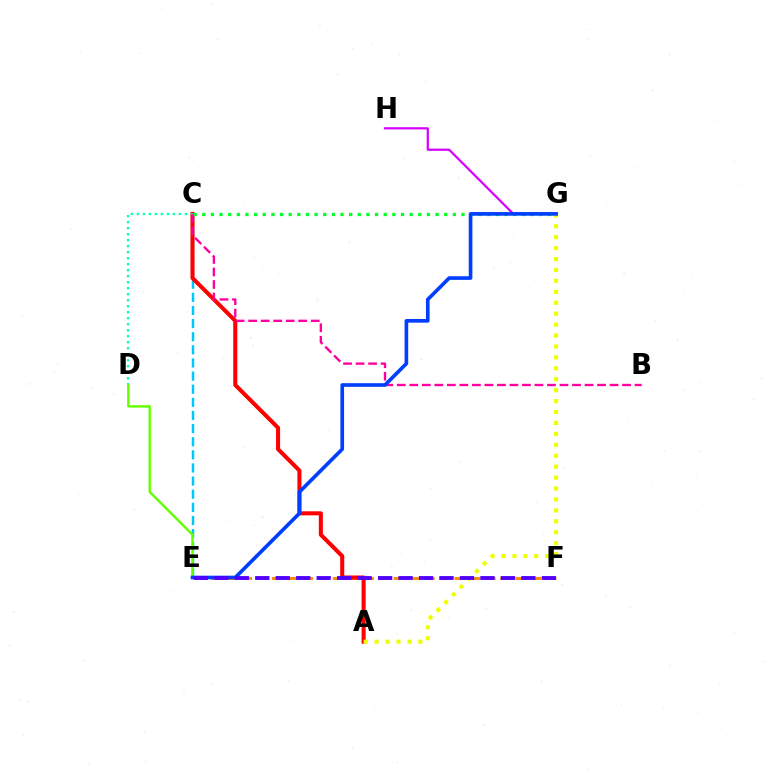{('C', 'E'): [{'color': '#00c7ff', 'line_style': 'dashed', 'thickness': 1.78}], ('E', 'F'): [{'color': '#ff8800', 'line_style': 'dashed', 'thickness': 2.07}, {'color': '#4f00ff', 'line_style': 'dashed', 'thickness': 2.78}], ('A', 'C'): [{'color': '#ff0000', 'line_style': 'solid', 'thickness': 2.92}], ('G', 'H'): [{'color': '#d600ff', 'line_style': 'solid', 'thickness': 1.6}], ('C', 'D'): [{'color': '#00ffaf', 'line_style': 'dotted', 'thickness': 1.63}], ('B', 'C'): [{'color': '#ff00a0', 'line_style': 'dashed', 'thickness': 1.7}], ('C', 'G'): [{'color': '#00ff27', 'line_style': 'dotted', 'thickness': 2.35}], ('D', 'E'): [{'color': '#66ff00', 'line_style': 'solid', 'thickness': 1.75}], ('A', 'G'): [{'color': '#eeff00', 'line_style': 'dotted', 'thickness': 2.97}], ('E', 'G'): [{'color': '#003fff', 'line_style': 'solid', 'thickness': 2.63}]}